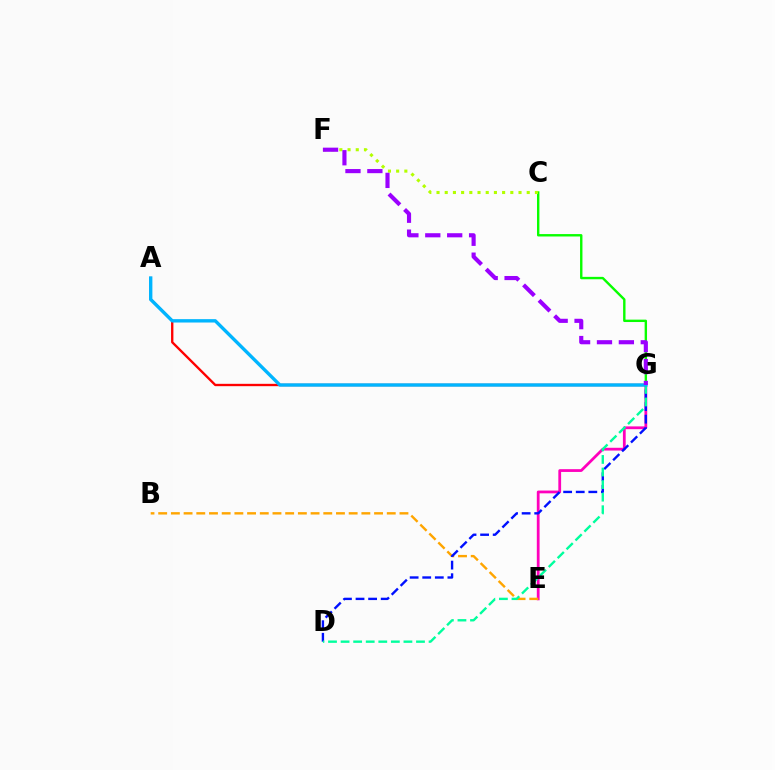{('E', 'G'): [{'color': '#ff00bd', 'line_style': 'solid', 'thickness': 2.0}], ('B', 'E'): [{'color': '#ffa500', 'line_style': 'dashed', 'thickness': 1.73}], ('D', 'G'): [{'color': '#0010ff', 'line_style': 'dashed', 'thickness': 1.71}, {'color': '#00ff9d', 'line_style': 'dashed', 'thickness': 1.71}], ('C', 'G'): [{'color': '#08ff00', 'line_style': 'solid', 'thickness': 1.72}], ('C', 'F'): [{'color': '#b3ff00', 'line_style': 'dotted', 'thickness': 2.23}], ('A', 'G'): [{'color': '#ff0000', 'line_style': 'solid', 'thickness': 1.69}, {'color': '#00b5ff', 'line_style': 'solid', 'thickness': 2.43}], ('F', 'G'): [{'color': '#9b00ff', 'line_style': 'dashed', 'thickness': 2.98}]}